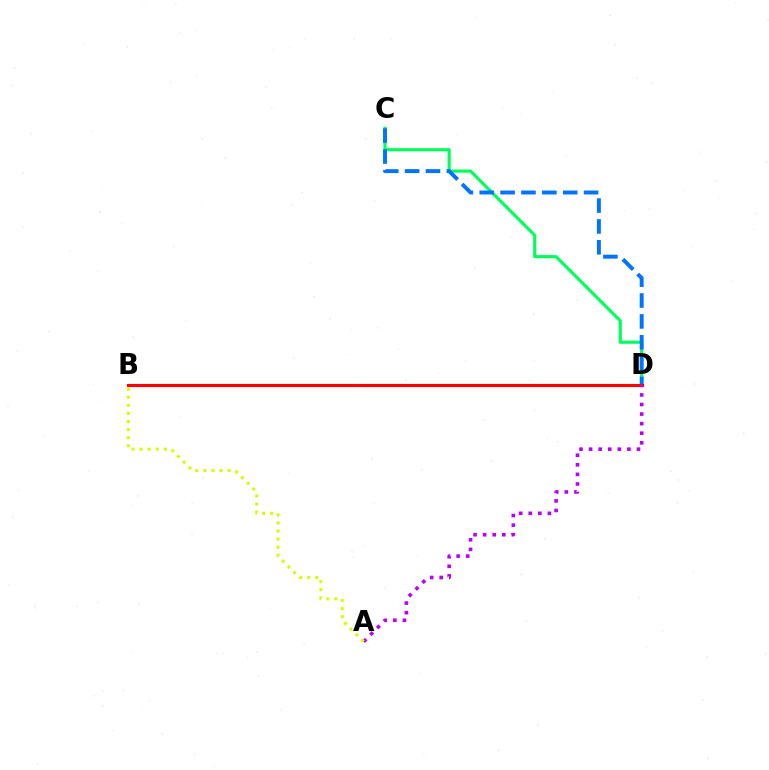{('C', 'D'): [{'color': '#00ff5c', 'line_style': 'solid', 'thickness': 2.26}, {'color': '#0074ff', 'line_style': 'dashed', 'thickness': 2.84}], ('B', 'D'): [{'color': '#ff0000', 'line_style': 'solid', 'thickness': 2.24}], ('A', 'D'): [{'color': '#b900ff', 'line_style': 'dotted', 'thickness': 2.6}], ('A', 'B'): [{'color': '#d1ff00', 'line_style': 'dotted', 'thickness': 2.19}]}